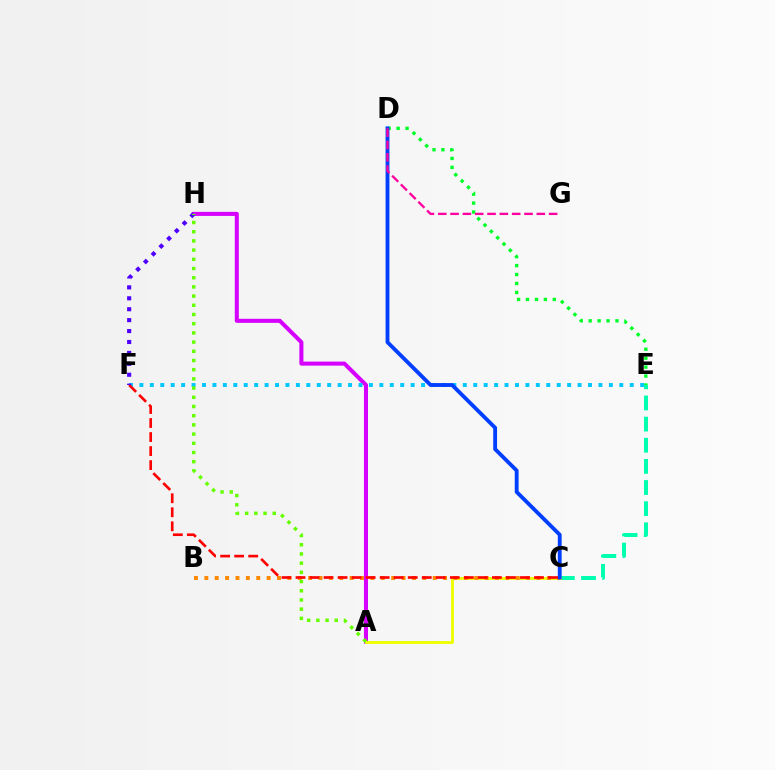{('C', 'E'): [{'color': '#00ffaf', 'line_style': 'dashed', 'thickness': 2.87}], ('A', 'H'): [{'color': '#d600ff', 'line_style': 'solid', 'thickness': 2.92}, {'color': '#66ff00', 'line_style': 'dotted', 'thickness': 2.5}], ('E', 'F'): [{'color': '#00c7ff', 'line_style': 'dotted', 'thickness': 2.83}], ('A', 'C'): [{'color': '#eeff00', 'line_style': 'solid', 'thickness': 2.08}], ('D', 'E'): [{'color': '#00ff27', 'line_style': 'dotted', 'thickness': 2.43}], ('B', 'C'): [{'color': '#ff8800', 'line_style': 'dotted', 'thickness': 2.82}], ('C', 'D'): [{'color': '#003fff', 'line_style': 'solid', 'thickness': 2.77}], ('C', 'F'): [{'color': '#ff0000', 'line_style': 'dashed', 'thickness': 1.91}], ('F', 'H'): [{'color': '#4f00ff', 'line_style': 'dotted', 'thickness': 2.97}], ('D', 'G'): [{'color': '#ff00a0', 'line_style': 'dashed', 'thickness': 1.67}]}